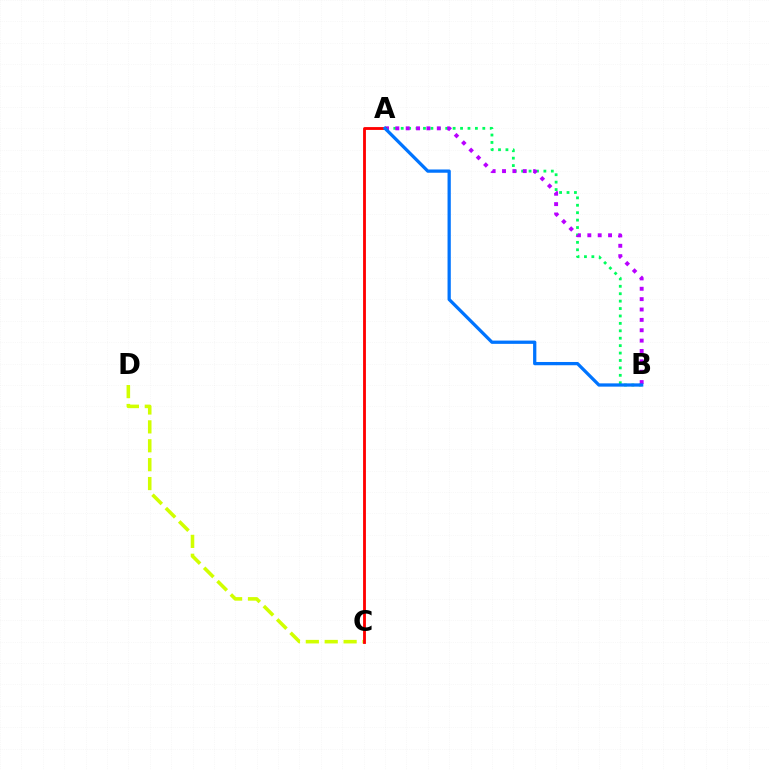{('A', 'B'): [{'color': '#00ff5c', 'line_style': 'dotted', 'thickness': 2.02}, {'color': '#b900ff', 'line_style': 'dotted', 'thickness': 2.82}, {'color': '#0074ff', 'line_style': 'solid', 'thickness': 2.35}], ('C', 'D'): [{'color': '#d1ff00', 'line_style': 'dashed', 'thickness': 2.57}], ('A', 'C'): [{'color': '#ff0000', 'line_style': 'solid', 'thickness': 2.04}]}